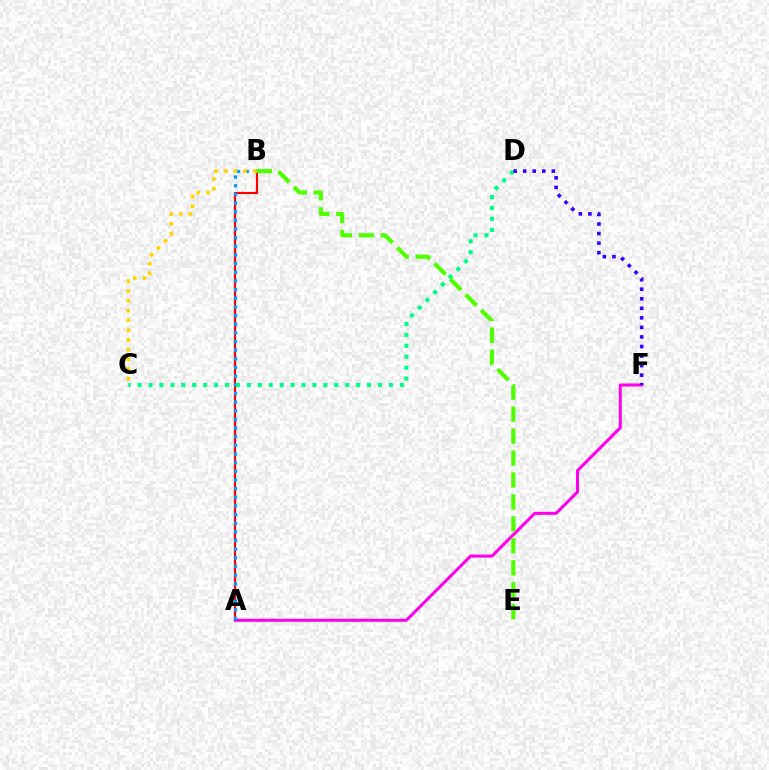{('A', 'B'): [{'color': '#ff0000', 'line_style': 'solid', 'thickness': 1.57}, {'color': '#009eff', 'line_style': 'dotted', 'thickness': 2.35}], ('A', 'F'): [{'color': '#ff00ed', 'line_style': 'solid', 'thickness': 2.18}], ('C', 'D'): [{'color': '#00ff86', 'line_style': 'dotted', 'thickness': 2.97}], ('D', 'F'): [{'color': '#3700ff', 'line_style': 'dotted', 'thickness': 2.59}], ('B', 'E'): [{'color': '#4fff00', 'line_style': 'dashed', 'thickness': 2.98}], ('B', 'C'): [{'color': '#ffd500', 'line_style': 'dotted', 'thickness': 2.65}]}